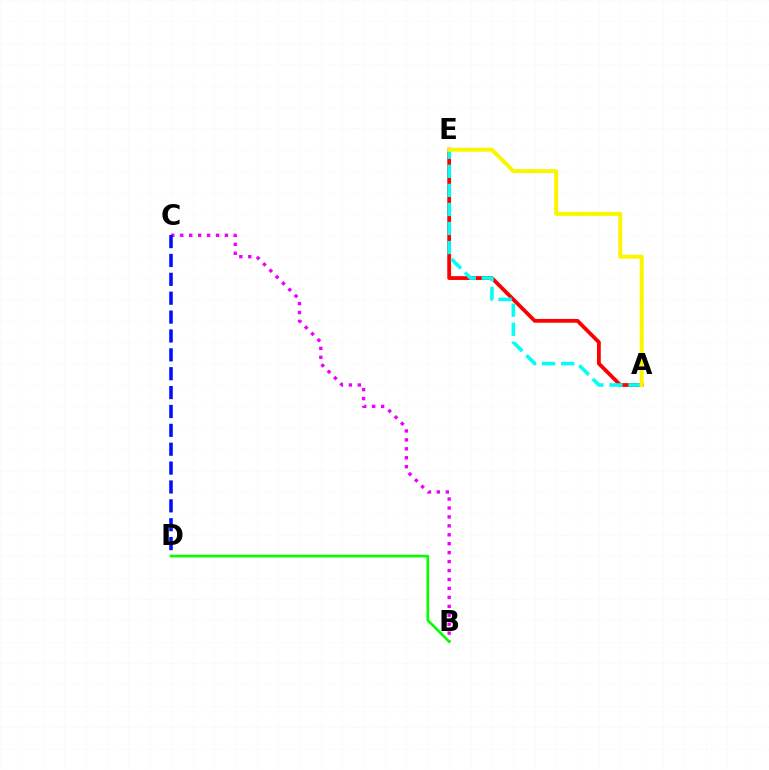{('B', 'C'): [{'color': '#ee00ff', 'line_style': 'dotted', 'thickness': 2.43}], ('A', 'E'): [{'color': '#ff0000', 'line_style': 'solid', 'thickness': 2.73}, {'color': '#00fff6', 'line_style': 'dashed', 'thickness': 2.59}, {'color': '#fcf500', 'line_style': 'solid', 'thickness': 2.86}], ('C', 'D'): [{'color': '#0010ff', 'line_style': 'dashed', 'thickness': 2.56}], ('B', 'D'): [{'color': '#08ff00', 'line_style': 'solid', 'thickness': 1.92}]}